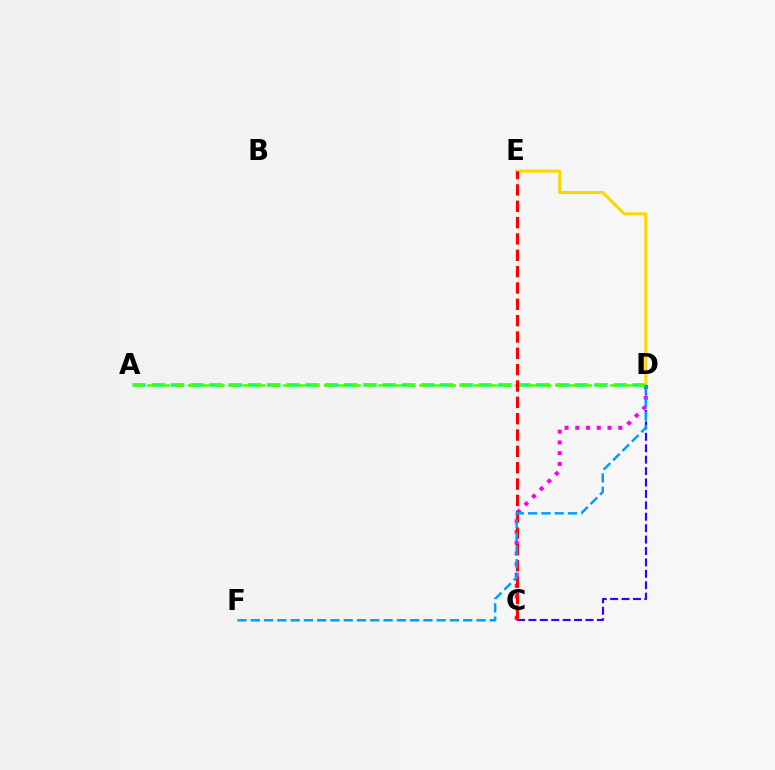{('A', 'D'): [{'color': '#00ff86', 'line_style': 'dashed', 'thickness': 2.61}, {'color': '#4fff00', 'line_style': 'dashed', 'thickness': 1.85}], ('D', 'E'): [{'color': '#ffd500', 'line_style': 'solid', 'thickness': 2.22}], ('C', 'D'): [{'color': '#ff00ed', 'line_style': 'dotted', 'thickness': 2.92}, {'color': '#3700ff', 'line_style': 'dashed', 'thickness': 1.55}], ('C', 'E'): [{'color': '#ff0000', 'line_style': 'dashed', 'thickness': 2.22}], ('D', 'F'): [{'color': '#009eff', 'line_style': 'dashed', 'thickness': 1.8}]}